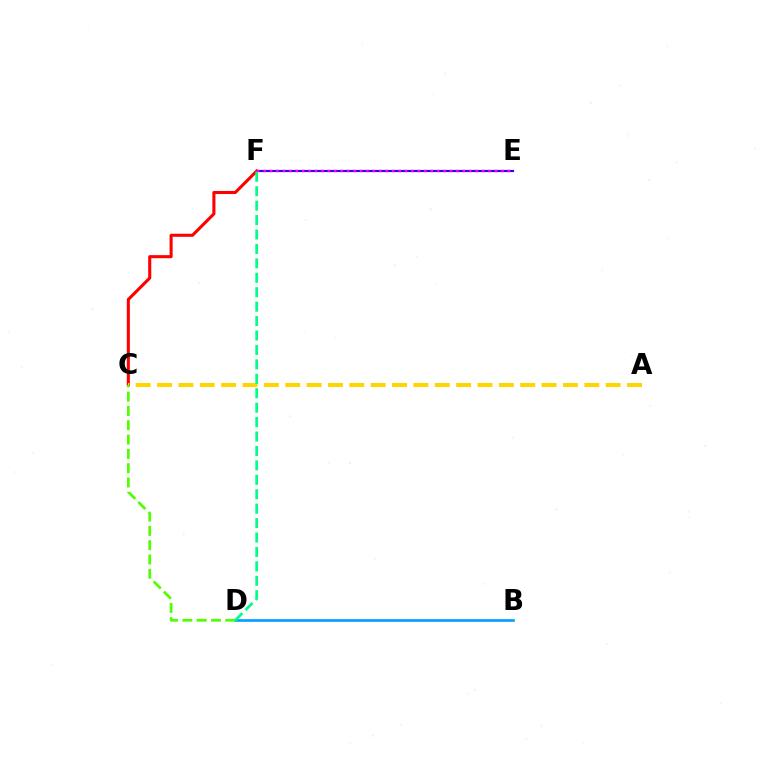{('E', 'F'): [{'color': '#3700ff', 'line_style': 'solid', 'thickness': 1.56}, {'color': '#ff00ed', 'line_style': 'dotted', 'thickness': 1.75}], ('C', 'F'): [{'color': '#ff0000', 'line_style': 'solid', 'thickness': 2.22}], ('A', 'C'): [{'color': '#ffd500', 'line_style': 'dashed', 'thickness': 2.9}], ('B', 'D'): [{'color': '#009eff', 'line_style': 'solid', 'thickness': 1.89}], ('C', 'D'): [{'color': '#4fff00', 'line_style': 'dashed', 'thickness': 1.94}], ('D', 'F'): [{'color': '#00ff86', 'line_style': 'dashed', 'thickness': 1.96}]}